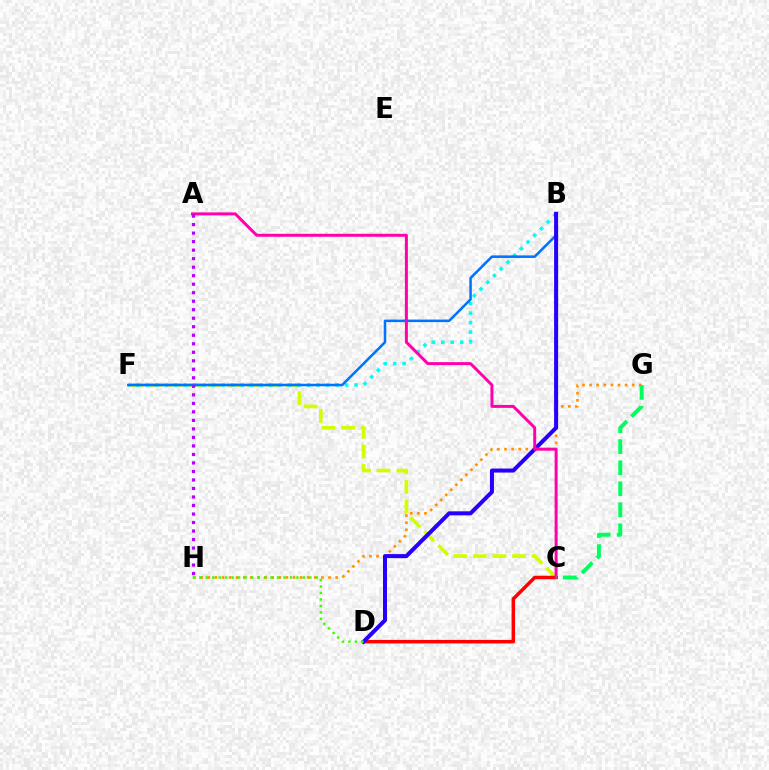{('C', 'F'): [{'color': '#d1ff00', 'line_style': 'dashed', 'thickness': 2.66}], ('B', 'F'): [{'color': '#00fff6', 'line_style': 'dotted', 'thickness': 2.58}, {'color': '#0074ff', 'line_style': 'solid', 'thickness': 1.83}], ('C', 'D'): [{'color': '#ff0000', 'line_style': 'solid', 'thickness': 2.52}], ('G', 'H'): [{'color': '#ff9400', 'line_style': 'dotted', 'thickness': 1.93}], ('B', 'D'): [{'color': '#2500ff', 'line_style': 'solid', 'thickness': 2.89}], ('A', 'C'): [{'color': '#ff00ac', 'line_style': 'solid', 'thickness': 2.15}], ('D', 'H'): [{'color': '#3dff00', 'line_style': 'dotted', 'thickness': 1.76}], ('A', 'H'): [{'color': '#b900ff', 'line_style': 'dotted', 'thickness': 2.31}], ('C', 'G'): [{'color': '#00ff5c', 'line_style': 'dashed', 'thickness': 2.86}]}